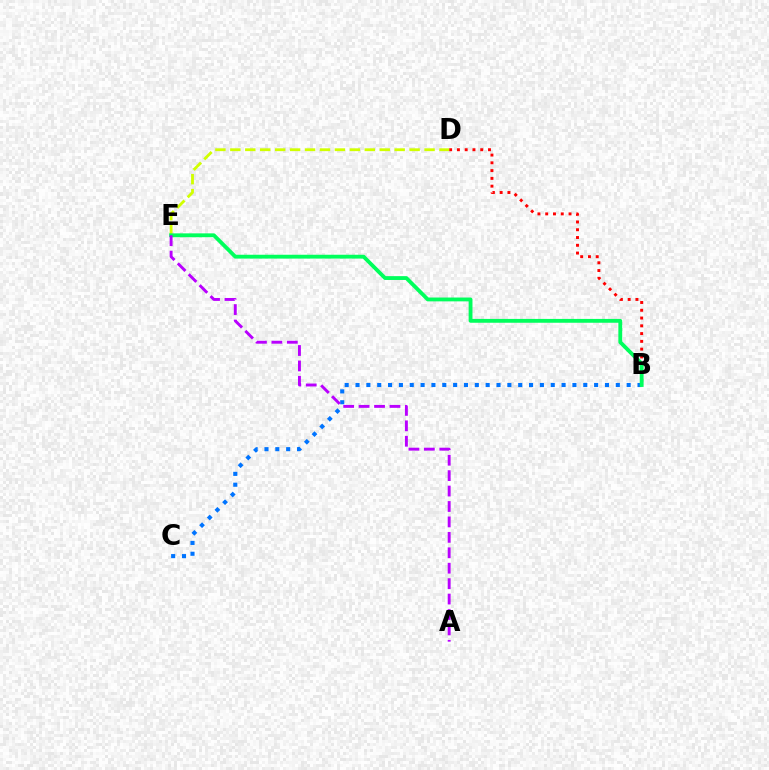{('B', 'D'): [{'color': '#ff0000', 'line_style': 'dotted', 'thickness': 2.11}], ('D', 'E'): [{'color': '#d1ff00', 'line_style': 'dashed', 'thickness': 2.03}], ('B', 'C'): [{'color': '#0074ff', 'line_style': 'dotted', 'thickness': 2.95}], ('B', 'E'): [{'color': '#00ff5c', 'line_style': 'solid', 'thickness': 2.76}], ('A', 'E'): [{'color': '#b900ff', 'line_style': 'dashed', 'thickness': 2.1}]}